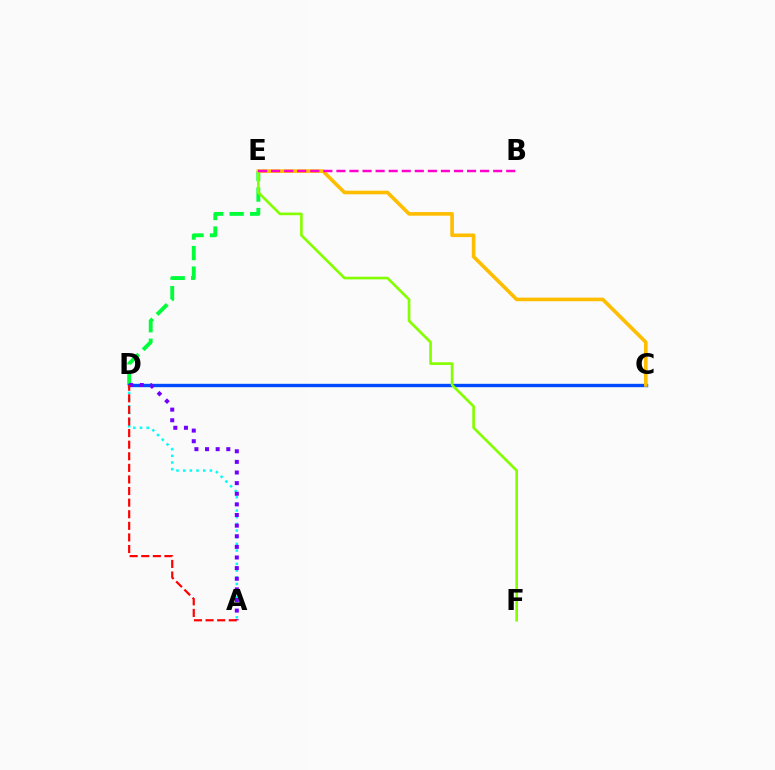{('D', 'E'): [{'color': '#00ff39', 'line_style': 'dashed', 'thickness': 2.79}], ('C', 'D'): [{'color': '#004bff', 'line_style': 'solid', 'thickness': 2.42}], ('A', 'D'): [{'color': '#00fff6', 'line_style': 'dotted', 'thickness': 1.81}, {'color': '#7200ff', 'line_style': 'dotted', 'thickness': 2.89}, {'color': '#ff0000', 'line_style': 'dashed', 'thickness': 1.57}], ('C', 'E'): [{'color': '#ffbd00', 'line_style': 'solid', 'thickness': 2.6}], ('E', 'F'): [{'color': '#84ff00', 'line_style': 'solid', 'thickness': 1.91}], ('B', 'E'): [{'color': '#ff00cf', 'line_style': 'dashed', 'thickness': 1.77}]}